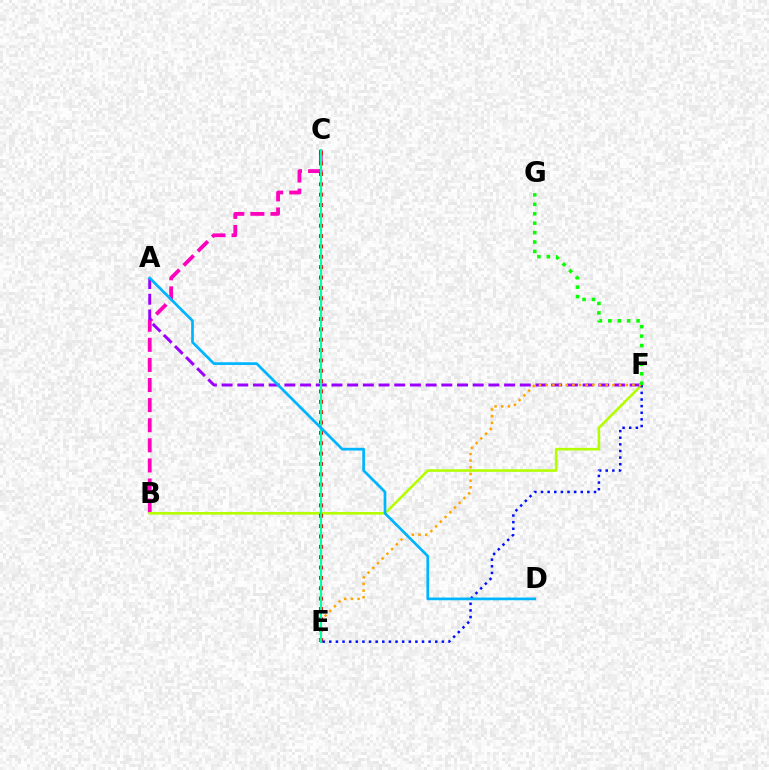{('B', 'C'): [{'color': '#ff00bd', 'line_style': 'dashed', 'thickness': 2.73}], ('B', 'F'): [{'color': '#b3ff00', 'line_style': 'solid', 'thickness': 1.87}], ('C', 'E'): [{'color': '#ff0000', 'line_style': 'dotted', 'thickness': 2.81}, {'color': '#00ff9d', 'line_style': 'solid', 'thickness': 1.53}], ('E', 'F'): [{'color': '#0010ff', 'line_style': 'dotted', 'thickness': 1.8}, {'color': '#ffa500', 'line_style': 'dotted', 'thickness': 1.81}], ('A', 'F'): [{'color': '#9b00ff', 'line_style': 'dashed', 'thickness': 2.13}], ('F', 'G'): [{'color': '#08ff00', 'line_style': 'dotted', 'thickness': 2.56}], ('A', 'D'): [{'color': '#00b5ff', 'line_style': 'solid', 'thickness': 1.96}]}